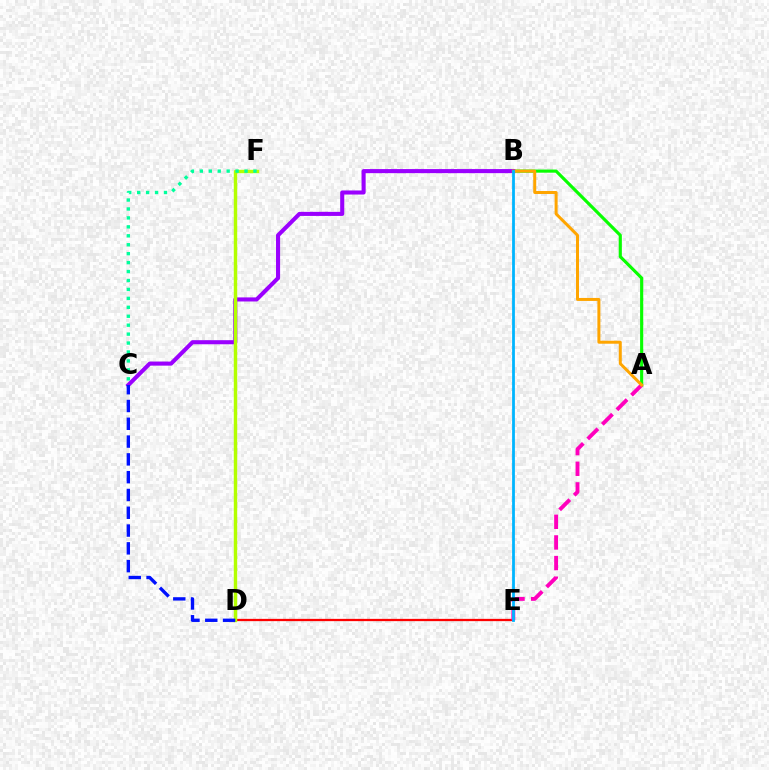{('A', 'B'): [{'color': '#08ff00', 'line_style': 'solid', 'thickness': 2.26}, {'color': '#ffa500', 'line_style': 'solid', 'thickness': 2.16}], ('B', 'C'): [{'color': '#9b00ff', 'line_style': 'solid', 'thickness': 2.93}], ('D', 'E'): [{'color': '#ff0000', 'line_style': 'solid', 'thickness': 1.64}], ('A', 'E'): [{'color': '#ff00bd', 'line_style': 'dashed', 'thickness': 2.8}], ('D', 'F'): [{'color': '#b3ff00', 'line_style': 'solid', 'thickness': 2.46}], ('B', 'E'): [{'color': '#00b5ff', 'line_style': 'solid', 'thickness': 2.0}], ('C', 'F'): [{'color': '#00ff9d', 'line_style': 'dotted', 'thickness': 2.43}], ('C', 'D'): [{'color': '#0010ff', 'line_style': 'dashed', 'thickness': 2.42}]}